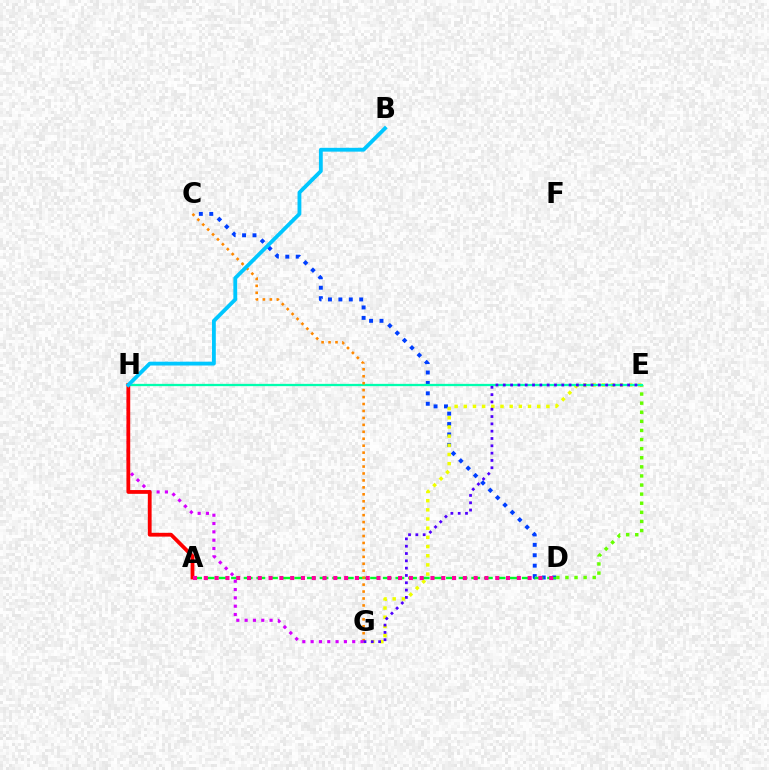{('C', 'D'): [{'color': '#003fff', 'line_style': 'dotted', 'thickness': 2.83}], ('E', 'G'): [{'color': '#eeff00', 'line_style': 'dotted', 'thickness': 2.49}, {'color': '#4f00ff', 'line_style': 'dotted', 'thickness': 1.99}], ('D', 'E'): [{'color': '#66ff00', 'line_style': 'dotted', 'thickness': 2.47}], ('E', 'H'): [{'color': '#00ffaf', 'line_style': 'solid', 'thickness': 1.64}], ('A', 'D'): [{'color': '#00ff27', 'line_style': 'dashed', 'thickness': 1.72}, {'color': '#ff00a0', 'line_style': 'dotted', 'thickness': 2.93}], ('C', 'G'): [{'color': '#ff8800', 'line_style': 'dotted', 'thickness': 1.89}], ('G', 'H'): [{'color': '#d600ff', 'line_style': 'dotted', 'thickness': 2.26}], ('A', 'H'): [{'color': '#ff0000', 'line_style': 'solid', 'thickness': 2.72}], ('B', 'H'): [{'color': '#00c7ff', 'line_style': 'solid', 'thickness': 2.76}]}